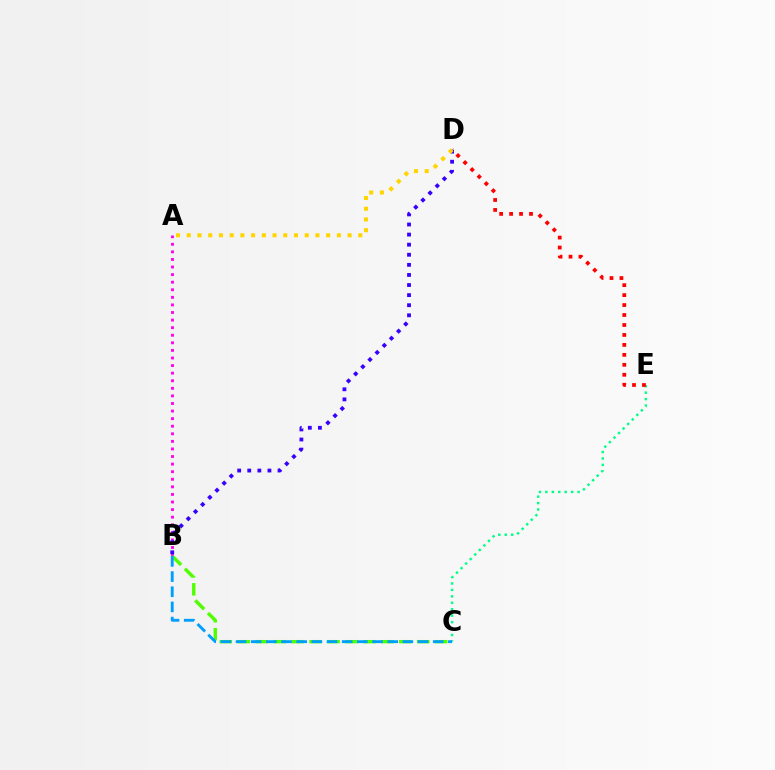{('A', 'B'): [{'color': '#ff00ed', 'line_style': 'dotted', 'thickness': 2.06}], ('B', 'C'): [{'color': '#4fff00', 'line_style': 'dashed', 'thickness': 2.44}, {'color': '#009eff', 'line_style': 'dashed', 'thickness': 2.06}], ('B', 'D'): [{'color': '#3700ff', 'line_style': 'dotted', 'thickness': 2.74}], ('C', 'E'): [{'color': '#00ff86', 'line_style': 'dotted', 'thickness': 1.75}], ('D', 'E'): [{'color': '#ff0000', 'line_style': 'dotted', 'thickness': 2.71}], ('A', 'D'): [{'color': '#ffd500', 'line_style': 'dotted', 'thickness': 2.91}]}